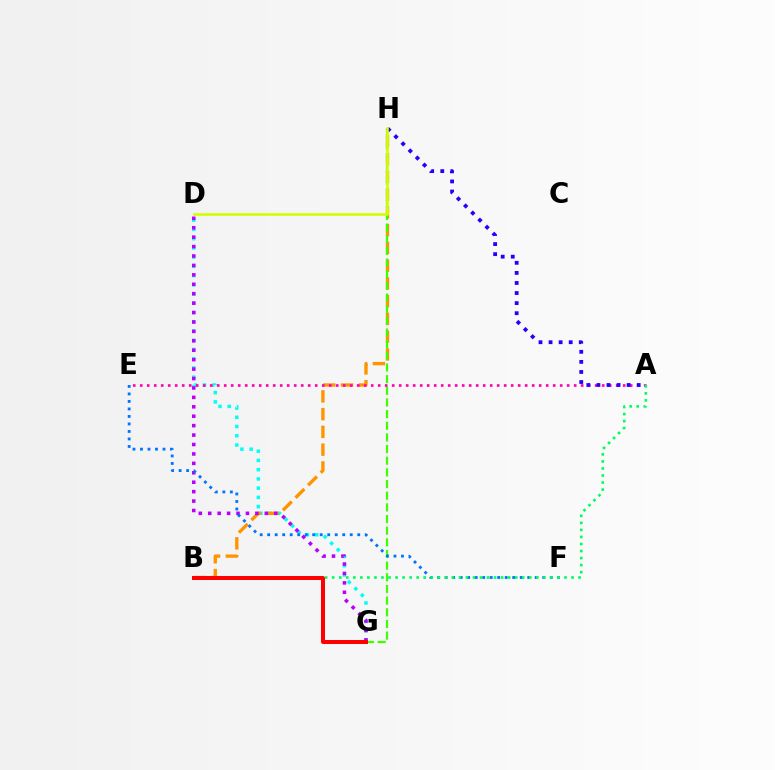{('D', 'G'): [{'color': '#00fff6', 'line_style': 'dotted', 'thickness': 2.51}, {'color': '#b900ff', 'line_style': 'dotted', 'thickness': 2.56}], ('B', 'H'): [{'color': '#ff9400', 'line_style': 'dashed', 'thickness': 2.41}], ('G', 'H'): [{'color': '#3dff00', 'line_style': 'dashed', 'thickness': 1.58}], ('A', 'E'): [{'color': '#ff00ac', 'line_style': 'dotted', 'thickness': 1.9}], ('E', 'F'): [{'color': '#0074ff', 'line_style': 'dotted', 'thickness': 2.04}], ('A', 'H'): [{'color': '#2500ff', 'line_style': 'dotted', 'thickness': 2.74}], ('A', 'B'): [{'color': '#00ff5c', 'line_style': 'dotted', 'thickness': 1.91}], ('B', 'G'): [{'color': '#ff0000', 'line_style': 'solid', 'thickness': 2.86}], ('D', 'H'): [{'color': '#d1ff00', 'line_style': 'solid', 'thickness': 1.89}]}